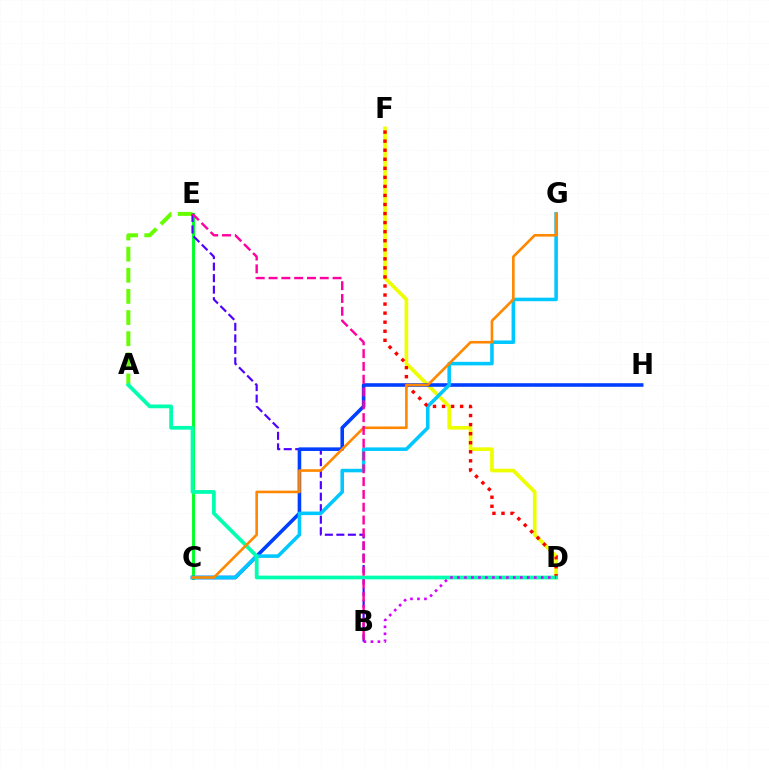{('C', 'E'): [{'color': '#00ff27', 'line_style': 'solid', 'thickness': 2.1}], ('A', 'E'): [{'color': '#66ff00', 'line_style': 'dashed', 'thickness': 2.87}], ('B', 'E'): [{'color': '#4f00ff', 'line_style': 'dashed', 'thickness': 1.56}, {'color': '#ff00a0', 'line_style': 'dashed', 'thickness': 1.74}], ('D', 'F'): [{'color': '#eeff00', 'line_style': 'solid', 'thickness': 2.64}, {'color': '#ff0000', 'line_style': 'dotted', 'thickness': 2.46}], ('C', 'H'): [{'color': '#003fff', 'line_style': 'solid', 'thickness': 2.58}], ('C', 'G'): [{'color': '#00c7ff', 'line_style': 'solid', 'thickness': 2.55}, {'color': '#ff8800', 'line_style': 'solid', 'thickness': 1.89}], ('A', 'D'): [{'color': '#00ffaf', 'line_style': 'solid', 'thickness': 2.7}], ('B', 'D'): [{'color': '#d600ff', 'line_style': 'dotted', 'thickness': 1.9}]}